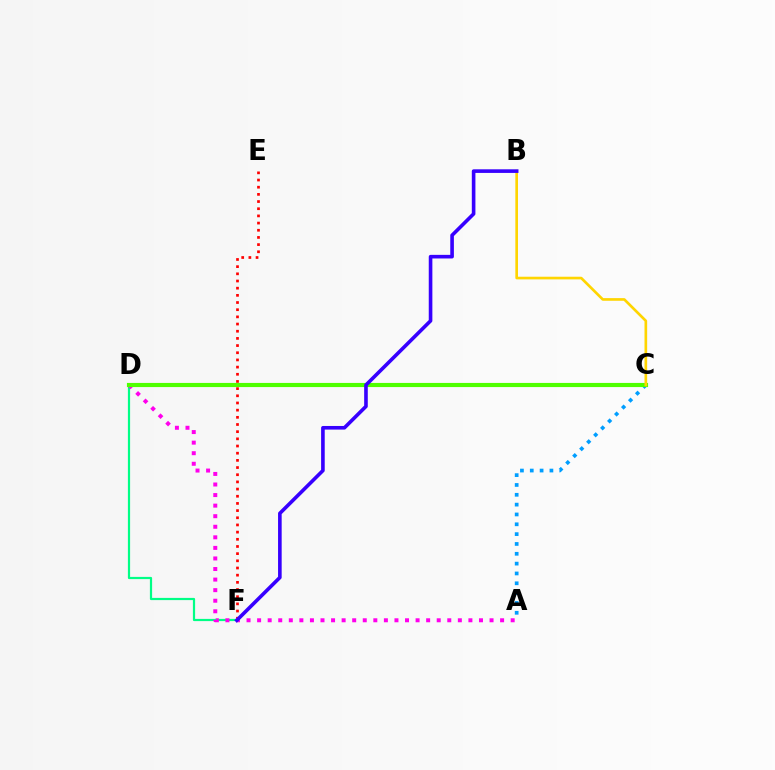{('A', 'C'): [{'color': '#009eff', 'line_style': 'dotted', 'thickness': 2.67}], ('E', 'F'): [{'color': '#ff0000', 'line_style': 'dotted', 'thickness': 1.95}], ('D', 'F'): [{'color': '#00ff86', 'line_style': 'solid', 'thickness': 1.59}], ('A', 'D'): [{'color': '#ff00ed', 'line_style': 'dotted', 'thickness': 2.87}], ('C', 'D'): [{'color': '#4fff00', 'line_style': 'solid', 'thickness': 2.98}], ('B', 'C'): [{'color': '#ffd500', 'line_style': 'solid', 'thickness': 1.91}], ('B', 'F'): [{'color': '#3700ff', 'line_style': 'solid', 'thickness': 2.6}]}